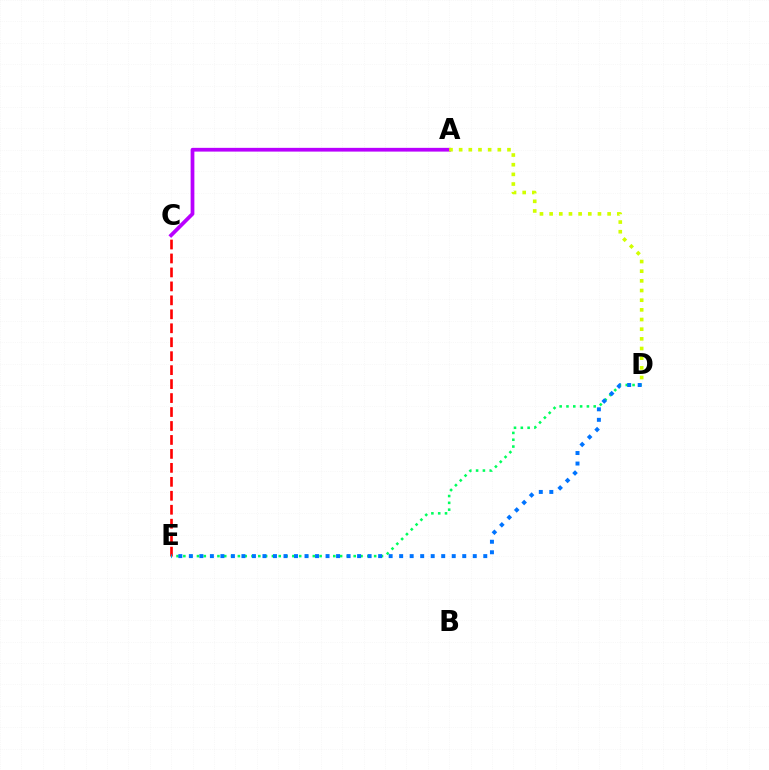{('A', 'C'): [{'color': '#b900ff', 'line_style': 'solid', 'thickness': 2.7}], ('C', 'E'): [{'color': '#ff0000', 'line_style': 'dashed', 'thickness': 1.9}], ('D', 'E'): [{'color': '#00ff5c', 'line_style': 'dotted', 'thickness': 1.85}, {'color': '#0074ff', 'line_style': 'dotted', 'thickness': 2.86}], ('A', 'D'): [{'color': '#d1ff00', 'line_style': 'dotted', 'thickness': 2.63}]}